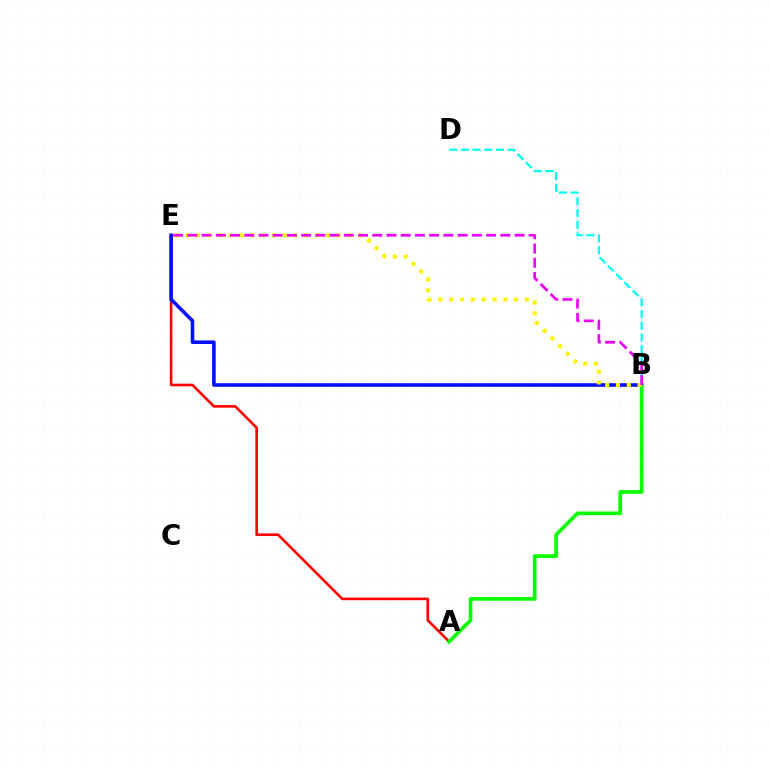{('A', 'E'): [{'color': '#ff0000', 'line_style': 'solid', 'thickness': 1.89}], ('B', 'E'): [{'color': '#0010ff', 'line_style': 'solid', 'thickness': 2.58}, {'color': '#fcf500', 'line_style': 'dotted', 'thickness': 2.94}, {'color': '#ee00ff', 'line_style': 'dashed', 'thickness': 1.93}], ('B', 'D'): [{'color': '#00fff6', 'line_style': 'dashed', 'thickness': 1.59}], ('A', 'B'): [{'color': '#08ff00', 'line_style': 'solid', 'thickness': 2.65}]}